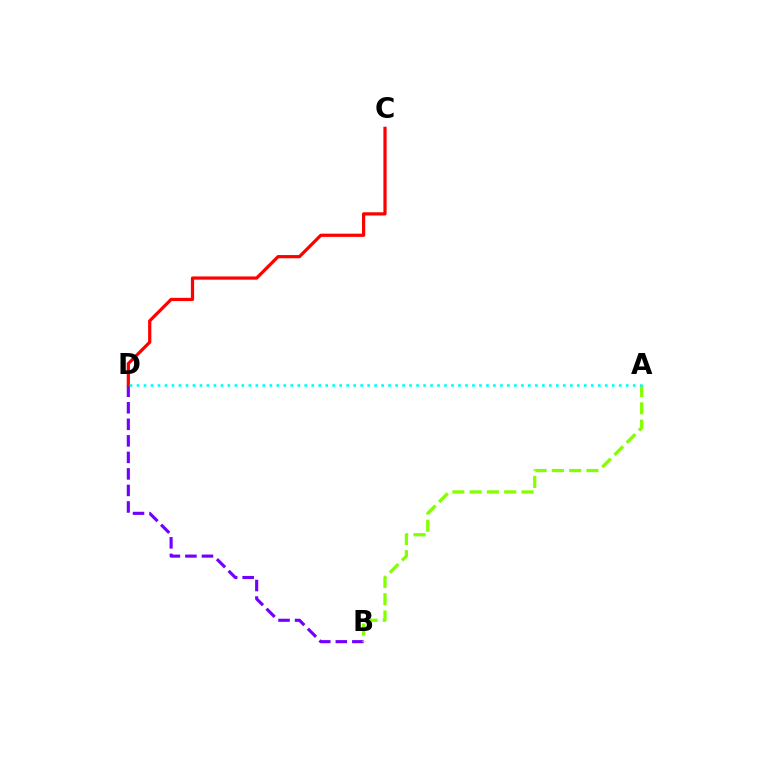{('B', 'D'): [{'color': '#7200ff', 'line_style': 'dashed', 'thickness': 2.25}], ('C', 'D'): [{'color': '#ff0000', 'line_style': 'solid', 'thickness': 2.32}], ('A', 'B'): [{'color': '#84ff00', 'line_style': 'dashed', 'thickness': 2.35}], ('A', 'D'): [{'color': '#00fff6', 'line_style': 'dotted', 'thickness': 1.9}]}